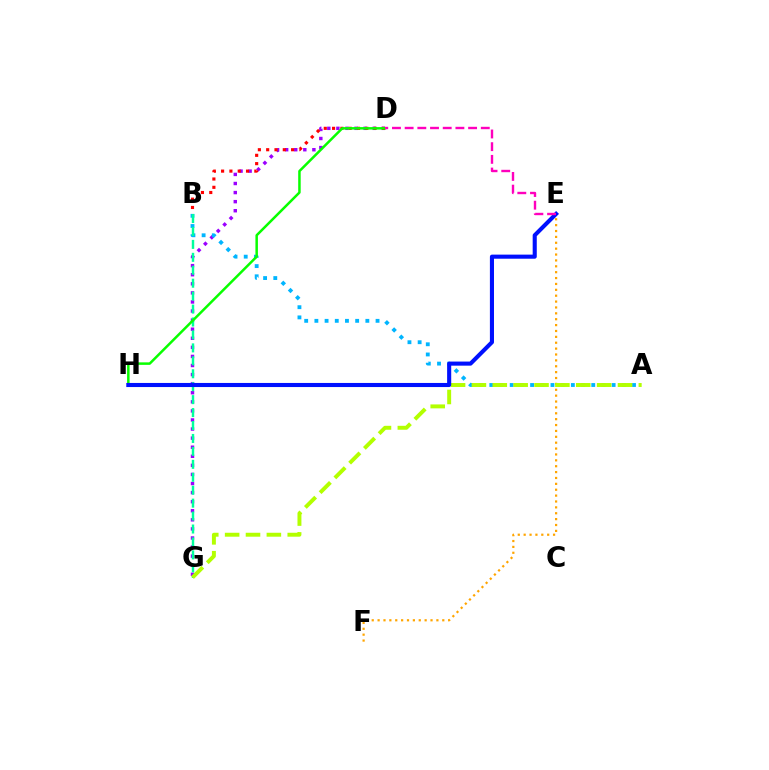{('D', 'G'): [{'color': '#9b00ff', 'line_style': 'dotted', 'thickness': 2.47}], ('A', 'B'): [{'color': '#00b5ff', 'line_style': 'dotted', 'thickness': 2.77}], ('B', 'D'): [{'color': '#ff0000', 'line_style': 'dotted', 'thickness': 2.26}], ('B', 'G'): [{'color': '#00ff9d', 'line_style': 'dashed', 'thickness': 1.76}], ('E', 'F'): [{'color': '#ffa500', 'line_style': 'dotted', 'thickness': 1.6}], ('D', 'H'): [{'color': '#08ff00', 'line_style': 'solid', 'thickness': 1.8}], ('A', 'G'): [{'color': '#b3ff00', 'line_style': 'dashed', 'thickness': 2.83}], ('E', 'H'): [{'color': '#0010ff', 'line_style': 'solid', 'thickness': 2.95}], ('D', 'E'): [{'color': '#ff00bd', 'line_style': 'dashed', 'thickness': 1.72}]}